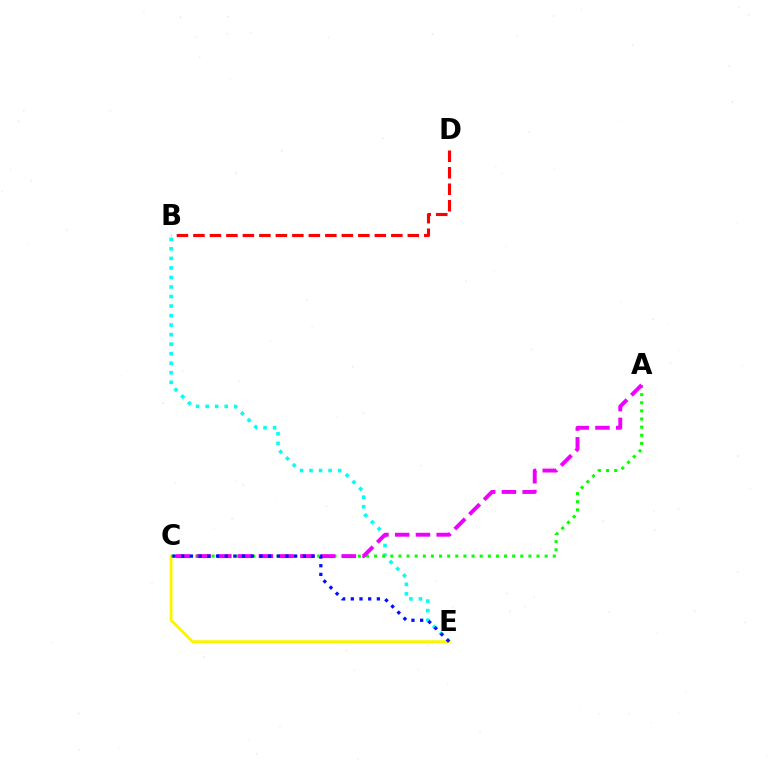{('B', 'E'): [{'color': '#00fff6', 'line_style': 'dotted', 'thickness': 2.59}], ('C', 'E'): [{'color': '#fcf500', 'line_style': 'solid', 'thickness': 2.04}, {'color': '#0010ff', 'line_style': 'dotted', 'thickness': 2.36}], ('B', 'D'): [{'color': '#ff0000', 'line_style': 'dashed', 'thickness': 2.24}], ('A', 'C'): [{'color': '#08ff00', 'line_style': 'dotted', 'thickness': 2.21}, {'color': '#ee00ff', 'line_style': 'dashed', 'thickness': 2.82}]}